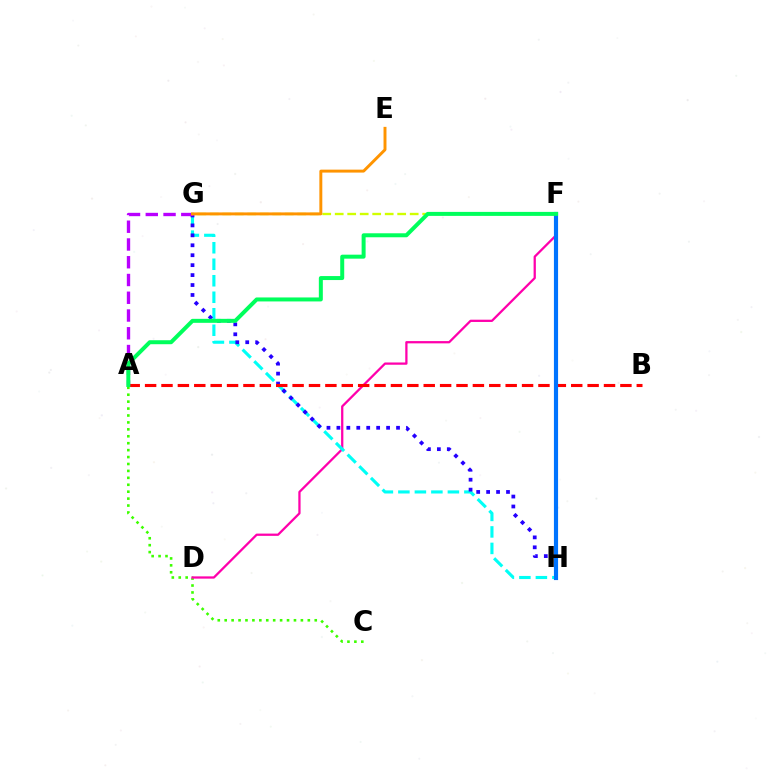{('A', 'C'): [{'color': '#3dff00', 'line_style': 'dotted', 'thickness': 1.88}], ('D', 'F'): [{'color': '#ff00ac', 'line_style': 'solid', 'thickness': 1.63}], ('G', 'H'): [{'color': '#00fff6', 'line_style': 'dashed', 'thickness': 2.24}, {'color': '#2500ff', 'line_style': 'dotted', 'thickness': 2.7}], ('A', 'B'): [{'color': '#ff0000', 'line_style': 'dashed', 'thickness': 2.23}], ('A', 'G'): [{'color': '#b900ff', 'line_style': 'dashed', 'thickness': 2.41}], ('F', 'H'): [{'color': '#0074ff', 'line_style': 'solid', 'thickness': 2.99}], ('F', 'G'): [{'color': '#d1ff00', 'line_style': 'dashed', 'thickness': 1.7}], ('A', 'F'): [{'color': '#00ff5c', 'line_style': 'solid', 'thickness': 2.87}], ('E', 'G'): [{'color': '#ff9400', 'line_style': 'solid', 'thickness': 2.12}]}